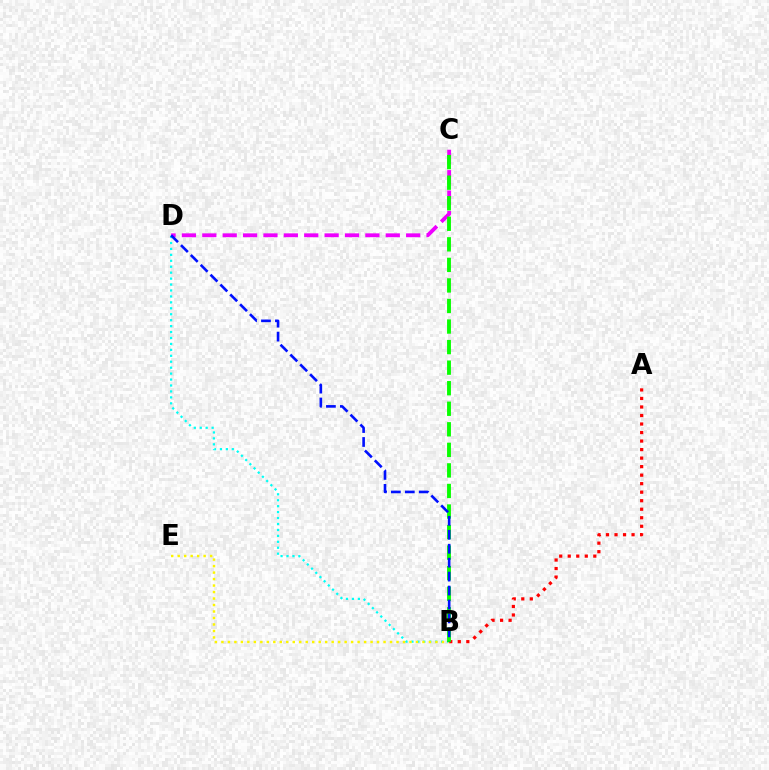{('A', 'B'): [{'color': '#ff0000', 'line_style': 'dotted', 'thickness': 2.32}], ('C', 'D'): [{'color': '#ee00ff', 'line_style': 'dashed', 'thickness': 2.77}], ('B', 'D'): [{'color': '#00fff6', 'line_style': 'dotted', 'thickness': 1.61}, {'color': '#0010ff', 'line_style': 'dashed', 'thickness': 1.89}], ('B', 'E'): [{'color': '#fcf500', 'line_style': 'dotted', 'thickness': 1.76}], ('B', 'C'): [{'color': '#08ff00', 'line_style': 'dashed', 'thickness': 2.79}]}